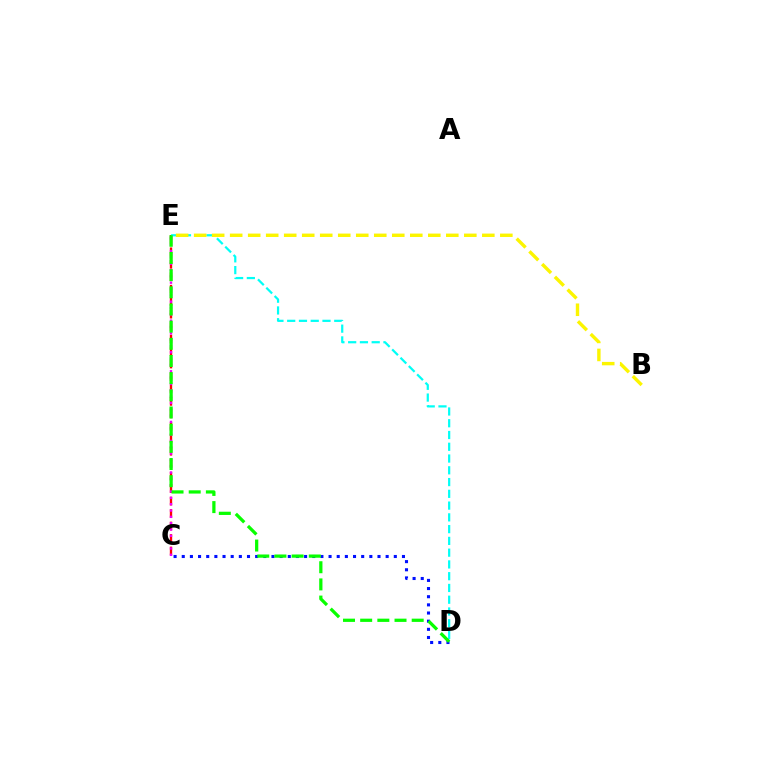{('C', 'E'): [{'color': '#ff0000', 'line_style': 'dashed', 'thickness': 1.69}, {'color': '#ee00ff', 'line_style': 'dotted', 'thickness': 1.72}], ('D', 'E'): [{'color': '#00fff6', 'line_style': 'dashed', 'thickness': 1.6}, {'color': '#08ff00', 'line_style': 'dashed', 'thickness': 2.33}], ('C', 'D'): [{'color': '#0010ff', 'line_style': 'dotted', 'thickness': 2.22}], ('B', 'E'): [{'color': '#fcf500', 'line_style': 'dashed', 'thickness': 2.45}]}